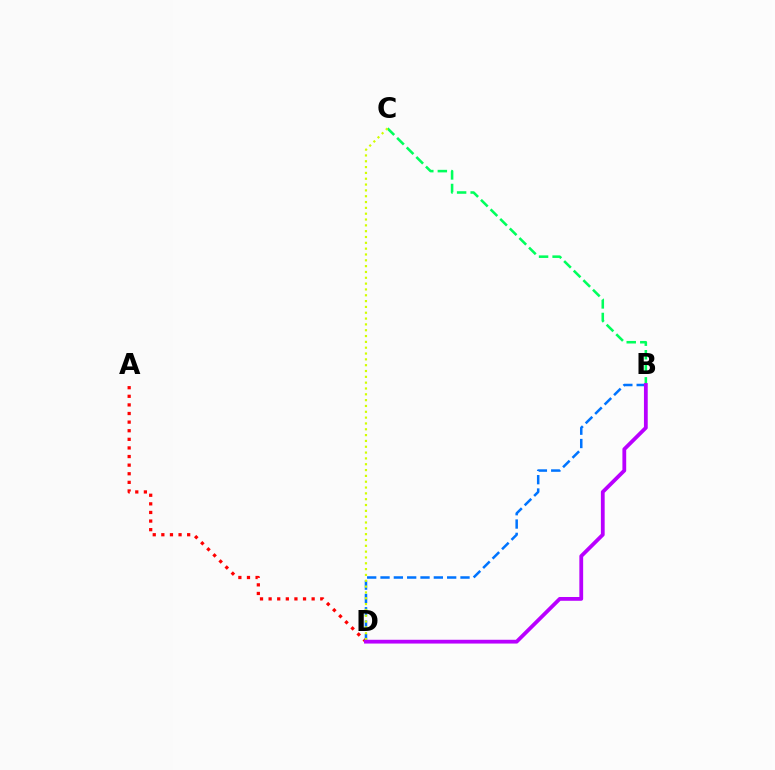{('B', 'C'): [{'color': '#00ff5c', 'line_style': 'dashed', 'thickness': 1.84}], ('A', 'D'): [{'color': '#ff0000', 'line_style': 'dotted', 'thickness': 2.34}], ('B', 'D'): [{'color': '#0074ff', 'line_style': 'dashed', 'thickness': 1.81}, {'color': '#b900ff', 'line_style': 'solid', 'thickness': 2.73}], ('C', 'D'): [{'color': '#d1ff00', 'line_style': 'dotted', 'thickness': 1.58}]}